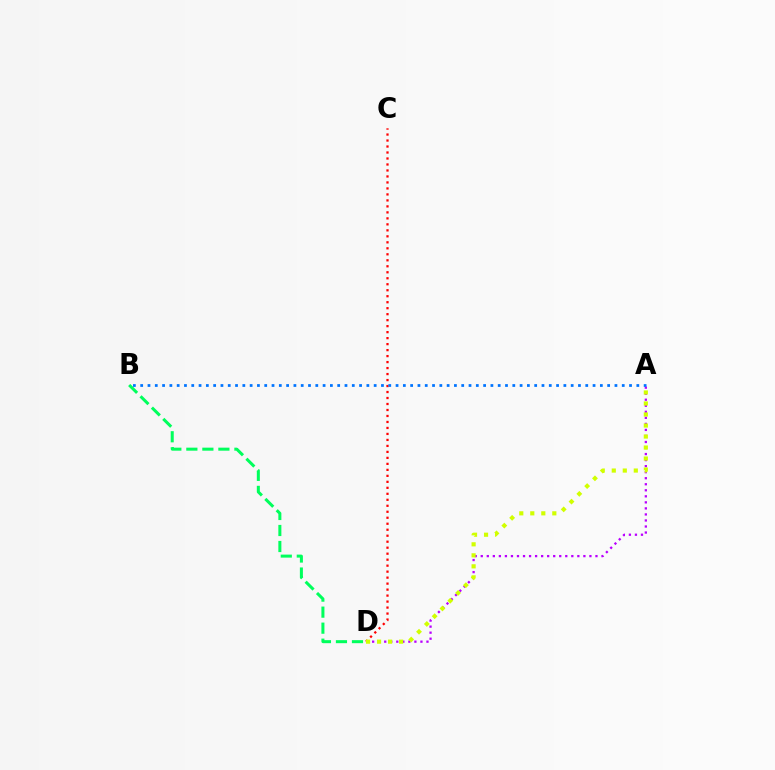{('A', 'D'): [{'color': '#b900ff', 'line_style': 'dotted', 'thickness': 1.64}, {'color': '#d1ff00', 'line_style': 'dotted', 'thickness': 2.99}], ('B', 'D'): [{'color': '#00ff5c', 'line_style': 'dashed', 'thickness': 2.18}], ('C', 'D'): [{'color': '#ff0000', 'line_style': 'dotted', 'thickness': 1.63}], ('A', 'B'): [{'color': '#0074ff', 'line_style': 'dotted', 'thickness': 1.98}]}